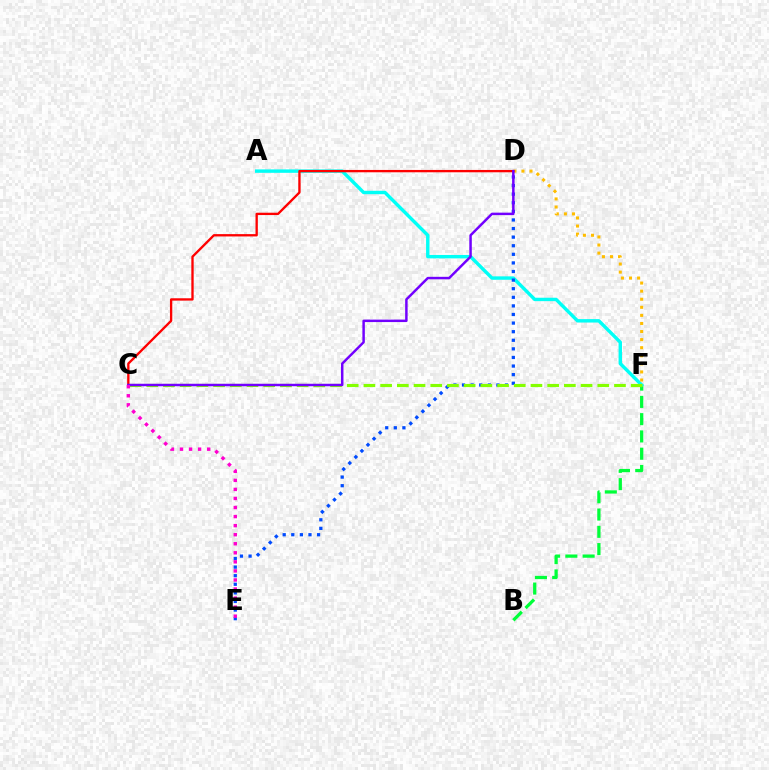{('B', 'F'): [{'color': '#00ff39', 'line_style': 'dashed', 'thickness': 2.35}], ('A', 'F'): [{'color': '#00fff6', 'line_style': 'solid', 'thickness': 2.46}], ('D', 'F'): [{'color': '#ffbd00', 'line_style': 'dotted', 'thickness': 2.2}], ('D', 'E'): [{'color': '#004bff', 'line_style': 'dotted', 'thickness': 2.33}], ('C', 'F'): [{'color': '#84ff00', 'line_style': 'dashed', 'thickness': 2.27}], ('C', 'D'): [{'color': '#ff0000', 'line_style': 'solid', 'thickness': 1.68}, {'color': '#7200ff', 'line_style': 'solid', 'thickness': 1.78}], ('C', 'E'): [{'color': '#ff00cf', 'line_style': 'dotted', 'thickness': 2.46}]}